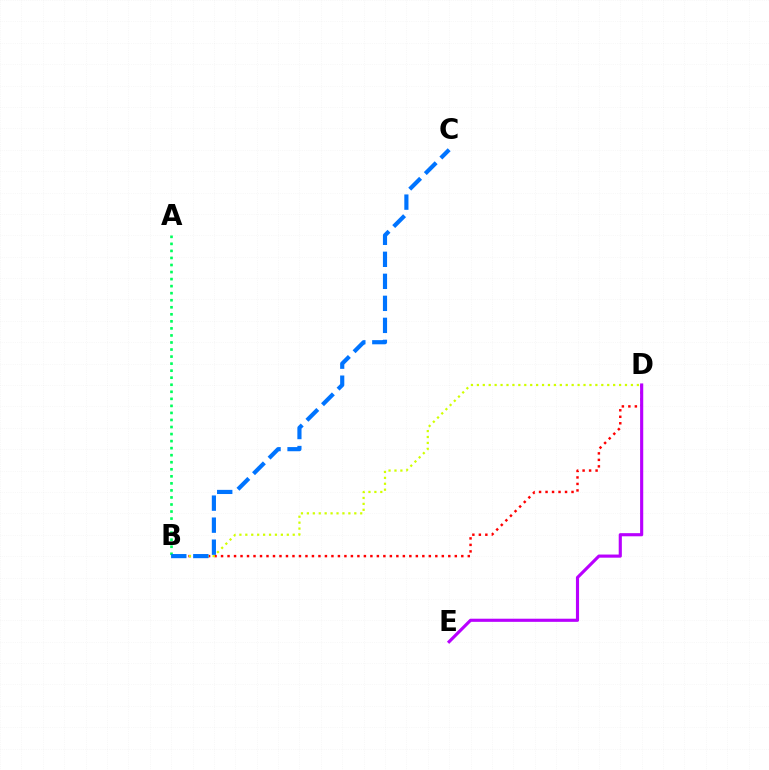{('B', 'D'): [{'color': '#ff0000', 'line_style': 'dotted', 'thickness': 1.76}, {'color': '#d1ff00', 'line_style': 'dotted', 'thickness': 1.61}], ('A', 'B'): [{'color': '#00ff5c', 'line_style': 'dotted', 'thickness': 1.91}], ('D', 'E'): [{'color': '#b900ff', 'line_style': 'solid', 'thickness': 2.26}], ('B', 'C'): [{'color': '#0074ff', 'line_style': 'dashed', 'thickness': 2.99}]}